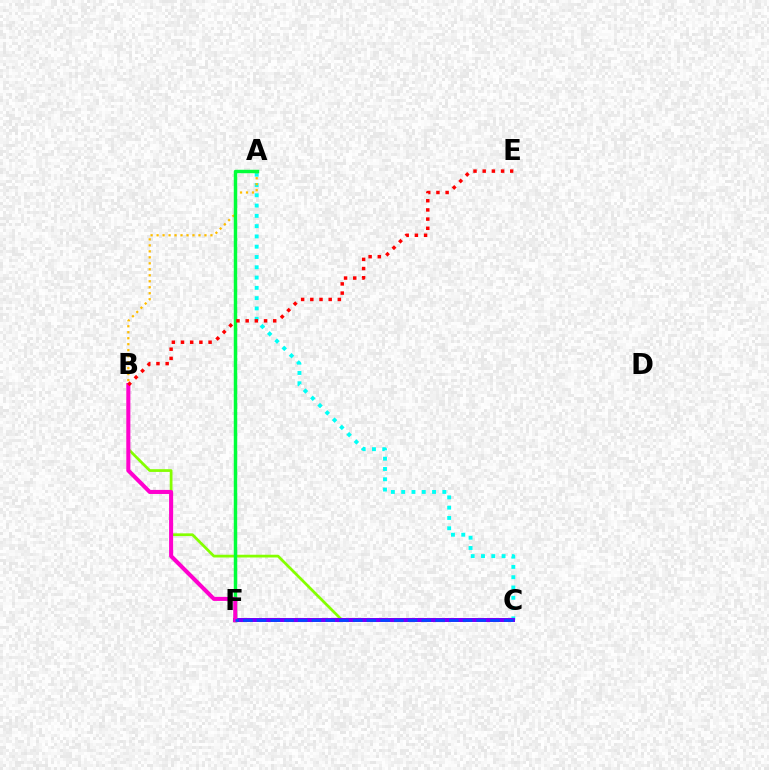{('A', 'C'): [{'color': '#00fff6', 'line_style': 'dotted', 'thickness': 2.79}], ('B', 'C'): [{'color': '#84ff00', 'line_style': 'solid', 'thickness': 1.98}], ('C', 'F'): [{'color': '#7200ff', 'line_style': 'solid', 'thickness': 2.87}, {'color': '#004bff', 'line_style': 'dashed', 'thickness': 1.87}], ('A', 'B'): [{'color': '#ffbd00', 'line_style': 'dotted', 'thickness': 1.63}], ('A', 'F'): [{'color': '#00ff39', 'line_style': 'solid', 'thickness': 2.49}], ('B', 'F'): [{'color': '#ff00cf', 'line_style': 'solid', 'thickness': 2.92}], ('B', 'E'): [{'color': '#ff0000', 'line_style': 'dotted', 'thickness': 2.5}]}